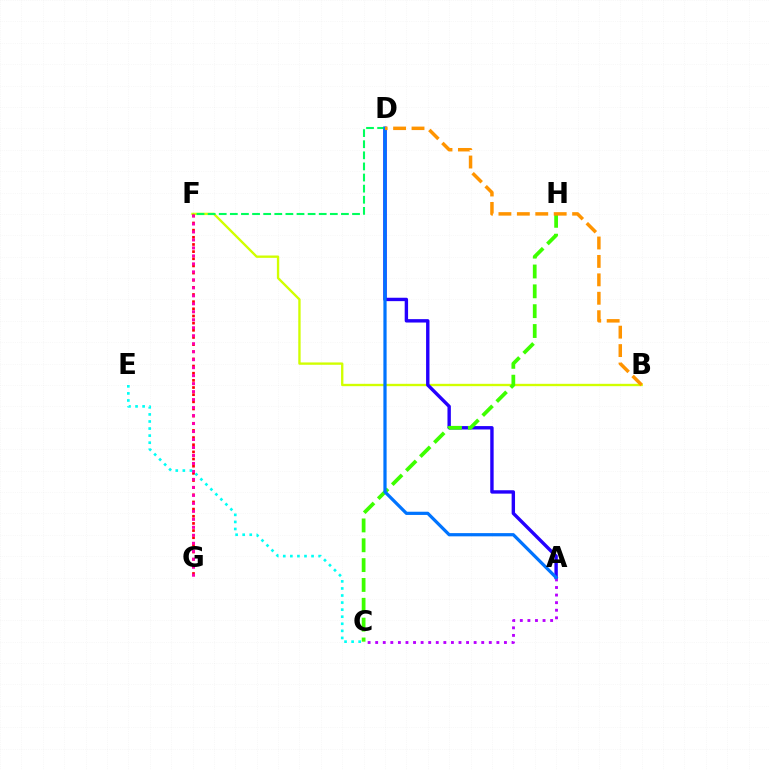{('B', 'F'): [{'color': '#d1ff00', 'line_style': 'solid', 'thickness': 1.69}], ('A', 'D'): [{'color': '#2500ff', 'line_style': 'solid', 'thickness': 2.44}, {'color': '#0074ff', 'line_style': 'solid', 'thickness': 2.32}], ('F', 'G'): [{'color': '#ff0000', 'line_style': 'dotted', 'thickness': 1.94}, {'color': '#ff00ac', 'line_style': 'dotted', 'thickness': 2.17}], ('A', 'C'): [{'color': '#b900ff', 'line_style': 'dotted', 'thickness': 2.06}], ('C', 'H'): [{'color': '#3dff00', 'line_style': 'dashed', 'thickness': 2.7}], ('D', 'F'): [{'color': '#00ff5c', 'line_style': 'dashed', 'thickness': 1.51}], ('B', 'D'): [{'color': '#ff9400', 'line_style': 'dashed', 'thickness': 2.5}], ('C', 'E'): [{'color': '#00fff6', 'line_style': 'dotted', 'thickness': 1.92}]}